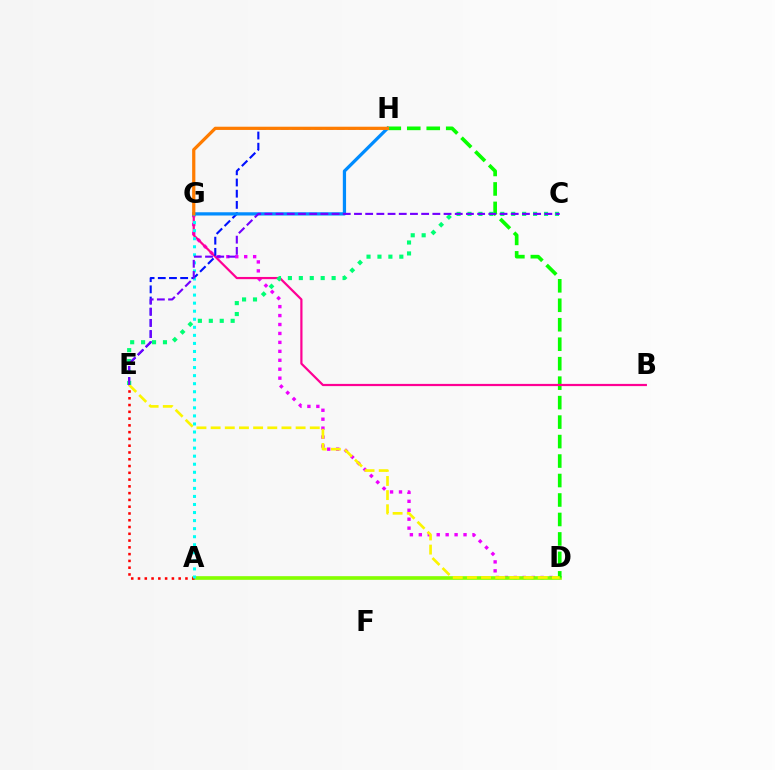{('D', 'G'): [{'color': '#ee00ff', 'line_style': 'dotted', 'thickness': 2.43}], ('A', 'D'): [{'color': '#84ff00', 'line_style': 'solid', 'thickness': 2.63}], ('D', 'H'): [{'color': '#08ff00', 'line_style': 'dashed', 'thickness': 2.65}], ('A', 'E'): [{'color': '#ff0000', 'line_style': 'dotted', 'thickness': 1.84}], ('B', 'G'): [{'color': '#ff0094', 'line_style': 'solid', 'thickness': 1.59}], ('E', 'H'): [{'color': '#0010ff', 'line_style': 'dashed', 'thickness': 1.52}], ('D', 'E'): [{'color': '#fcf500', 'line_style': 'dashed', 'thickness': 1.92}], ('A', 'G'): [{'color': '#00fff6', 'line_style': 'dotted', 'thickness': 2.19}], ('G', 'H'): [{'color': '#008cff', 'line_style': 'solid', 'thickness': 2.34}, {'color': '#ff7c00', 'line_style': 'solid', 'thickness': 2.32}], ('C', 'E'): [{'color': '#00ff74', 'line_style': 'dotted', 'thickness': 2.97}, {'color': '#7200ff', 'line_style': 'dashed', 'thickness': 1.52}]}